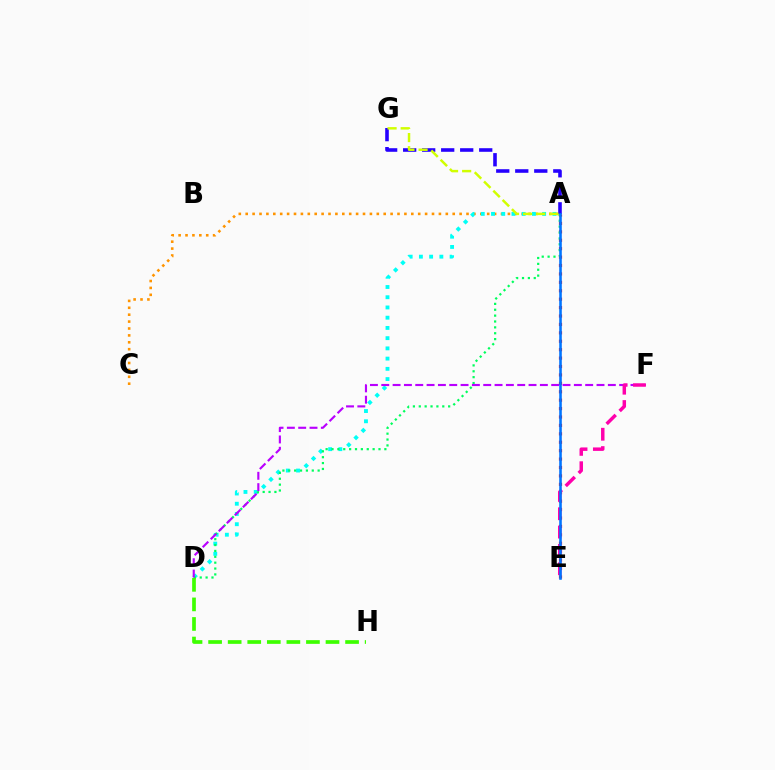{('A', 'C'): [{'color': '#ff9400', 'line_style': 'dotted', 'thickness': 1.87}], ('A', 'G'): [{'color': '#2500ff', 'line_style': 'dashed', 'thickness': 2.58}, {'color': '#d1ff00', 'line_style': 'dashed', 'thickness': 1.78}], ('A', 'E'): [{'color': '#ff0000', 'line_style': 'dotted', 'thickness': 2.29}, {'color': '#0074ff', 'line_style': 'solid', 'thickness': 1.86}], ('A', 'D'): [{'color': '#00fff6', 'line_style': 'dotted', 'thickness': 2.78}, {'color': '#00ff5c', 'line_style': 'dotted', 'thickness': 1.6}], ('D', 'F'): [{'color': '#b900ff', 'line_style': 'dashed', 'thickness': 1.54}], ('D', 'H'): [{'color': '#3dff00', 'line_style': 'dashed', 'thickness': 2.66}], ('E', 'F'): [{'color': '#ff00ac', 'line_style': 'dashed', 'thickness': 2.49}]}